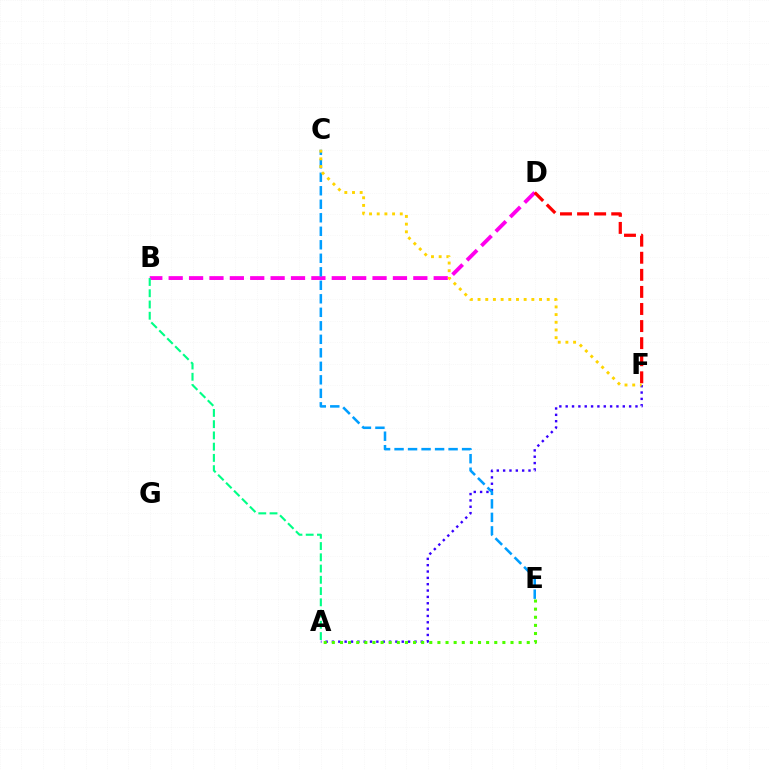{('B', 'D'): [{'color': '#ff00ed', 'line_style': 'dashed', 'thickness': 2.77}], ('D', 'F'): [{'color': '#ff0000', 'line_style': 'dashed', 'thickness': 2.32}], ('A', 'F'): [{'color': '#3700ff', 'line_style': 'dotted', 'thickness': 1.72}], ('A', 'B'): [{'color': '#00ff86', 'line_style': 'dashed', 'thickness': 1.53}], ('A', 'E'): [{'color': '#4fff00', 'line_style': 'dotted', 'thickness': 2.21}], ('C', 'E'): [{'color': '#009eff', 'line_style': 'dashed', 'thickness': 1.83}], ('C', 'F'): [{'color': '#ffd500', 'line_style': 'dotted', 'thickness': 2.09}]}